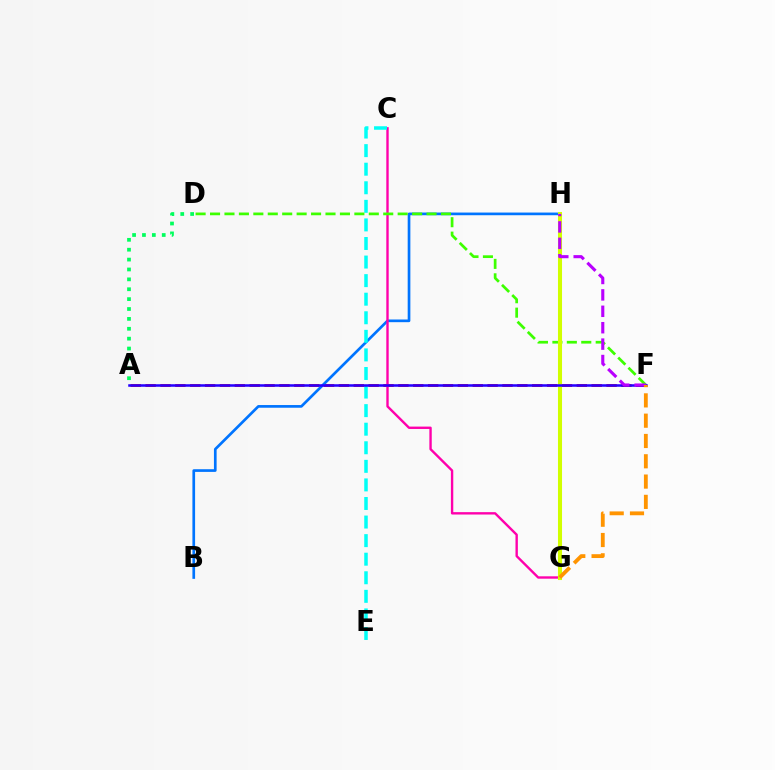{('A', 'F'): [{'color': '#ff0000', 'line_style': 'dashed', 'thickness': 2.02}, {'color': '#2500ff', 'line_style': 'solid', 'thickness': 1.82}], ('B', 'H'): [{'color': '#0074ff', 'line_style': 'solid', 'thickness': 1.93}], ('C', 'G'): [{'color': '#ff00ac', 'line_style': 'solid', 'thickness': 1.71}], ('C', 'E'): [{'color': '#00fff6', 'line_style': 'dashed', 'thickness': 2.52}], ('D', 'F'): [{'color': '#3dff00', 'line_style': 'dashed', 'thickness': 1.96}], ('G', 'H'): [{'color': '#d1ff00', 'line_style': 'solid', 'thickness': 2.93}], ('F', 'H'): [{'color': '#b900ff', 'line_style': 'dashed', 'thickness': 2.23}], ('F', 'G'): [{'color': '#ff9400', 'line_style': 'dashed', 'thickness': 2.76}], ('A', 'D'): [{'color': '#00ff5c', 'line_style': 'dotted', 'thickness': 2.69}]}